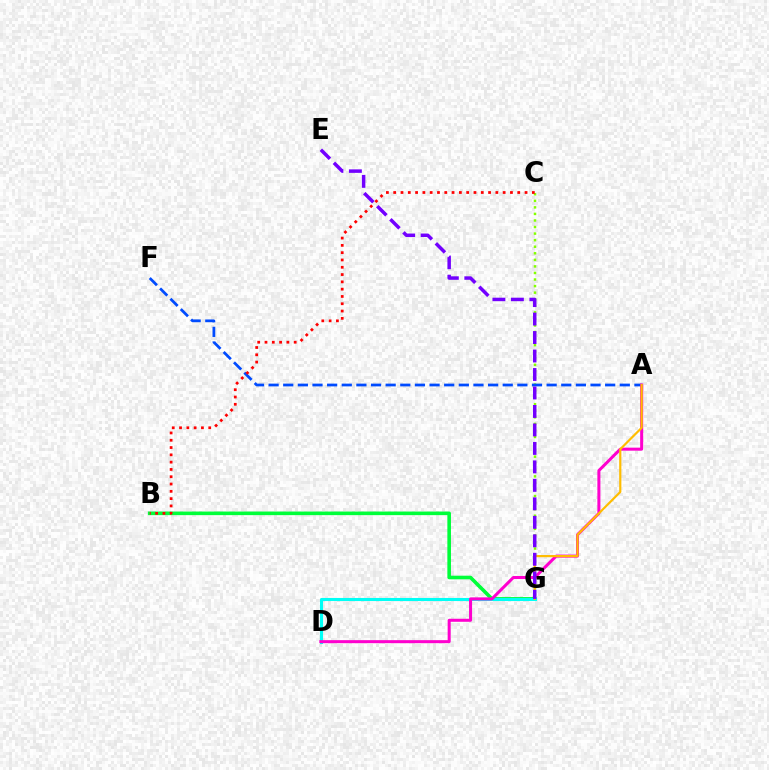{('C', 'G'): [{'color': '#84ff00', 'line_style': 'dotted', 'thickness': 1.78}], ('A', 'F'): [{'color': '#004bff', 'line_style': 'dashed', 'thickness': 1.99}], ('B', 'G'): [{'color': '#00ff39', 'line_style': 'solid', 'thickness': 2.6}], ('D', 'G'): [{'color': '#00fff6', 'line_style': 'solid', 'thickness': 2.22}], ('A', 'D'): [{'color': '#ff00cf', 'line_style': 'solid', 'thickness': 2.18}], ('B', 'C'): [{'color': '#ff0000', 'line_style': 'dotted', 'thickness': 1.98}], ('A', 'G'): [{'color': '#ffbd00', 'line_style': 'solid', 'thickness': 1.58}], ('E', 'G'): [{'color': '#7200ff', 'line_style': 'dashed', 'thickness': 2.51}]}